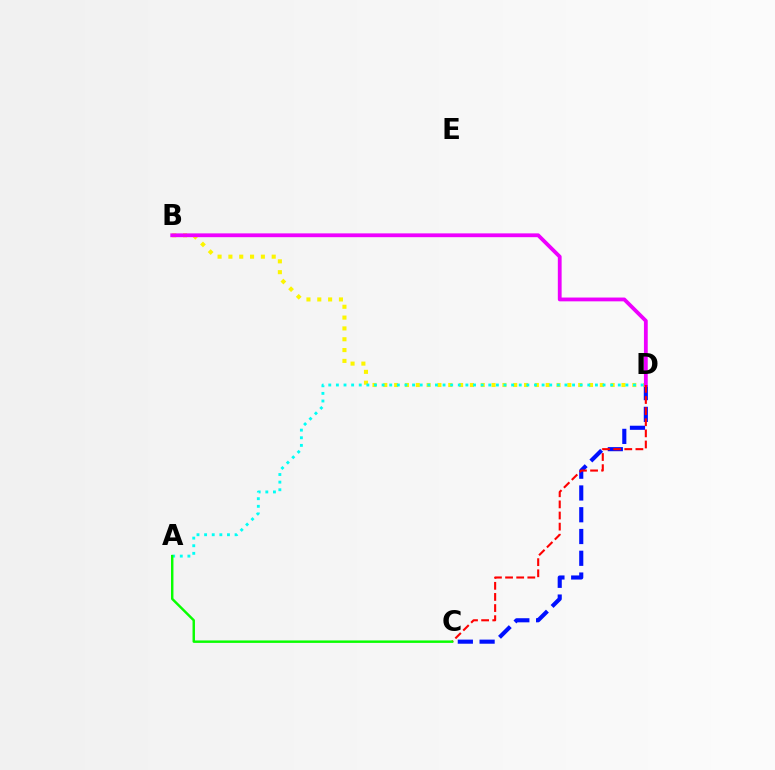{('C', 'D'): [{'color': '#0010ff', 'line_style': 'dashed', 'thickness': 2.96}, {'color': '#ff0000', 'line_style': 'dashed', 'thickness': 1.51}], ('B', 'D'): [{'color': '#fcf500', 'line_style': 'dotted', 'thickness': 2.94}, {'color': '#ee00ff', 'line_style': 'solid', 'thickness': 2.74}], ('A', 'D'): [{'color': '#00fff6', 'line_style': 'dotted', 'thickness': 2.07}], ('A', 'C'): [{'color': '#08ff00', 'line_style': 'solid', 'thickness': 1.76}]}